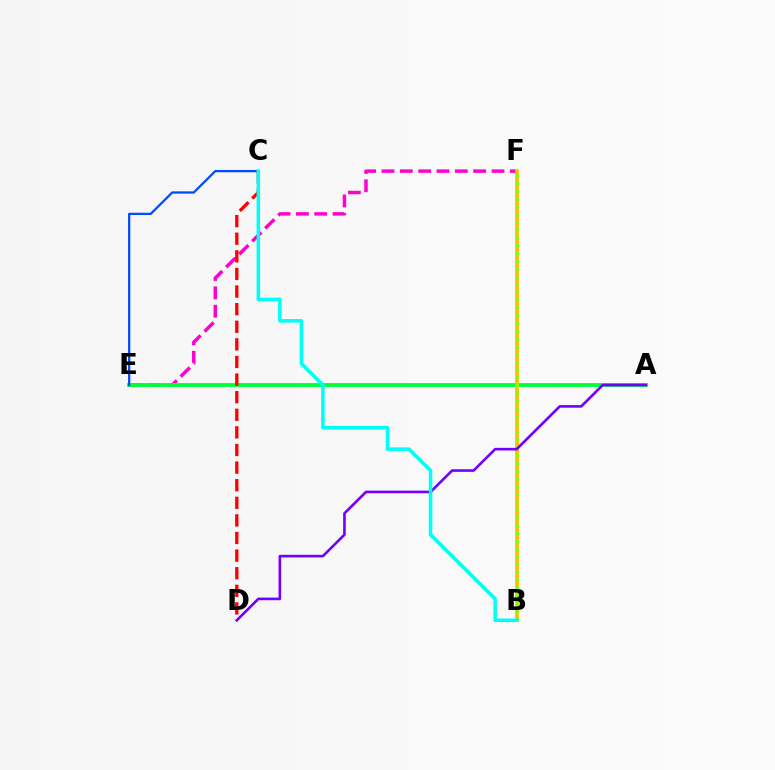{('E', 'F'): [{'color': '#ff00cf', 'line_style': 'dashed', 'thickness': 2.49}], ('A', 'E'): [{'color': '#00ff39', 'line_style': 'solid', 'thickness': 2.75}], ('B', 'F'): [{'color': '#ffbd00', 'line_style': 'solid', 'thickness': 2.68}, {'color': '#84ff00', 'line_style': 'dotted', 'thickness': 2.11}], ('C', 'E'): [{'color': '#004bff', 'line_style': 'solid', 'thickness': 1.63}], ('C', 'D'): [{'color': '#ff0000', 'line_style': 'dashed', 'thickness': 2.39}], ('A', 'D'): [{'color': '#7200ff', 'line_style': 'solid', 'thickness': 1.89}], ('B', 'C'): [{'color': '#00fff6', 'line_style': 'solid', 'thickness': 2.55}]}